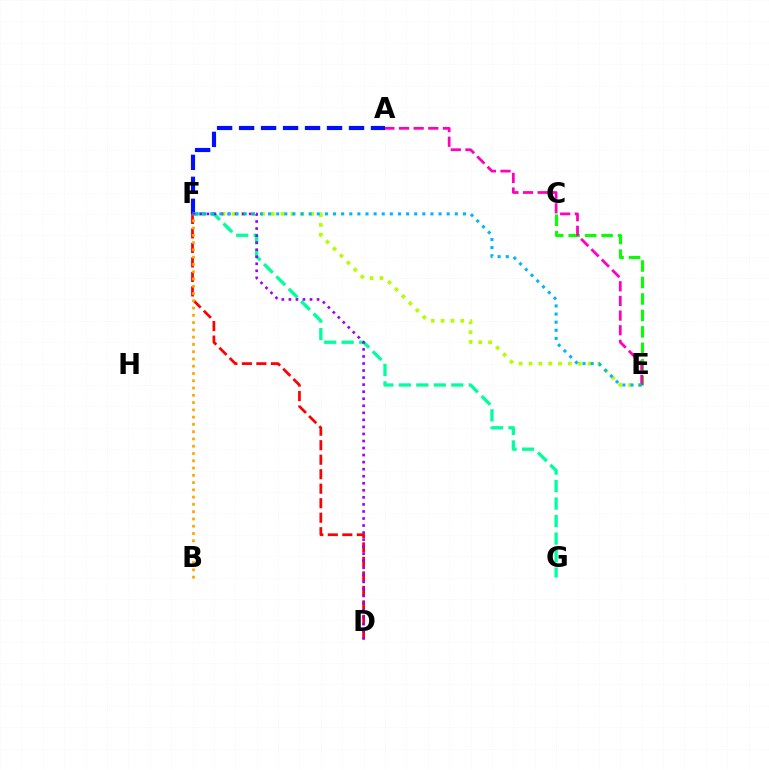{('E', 'F'): [{'color': '#b3ff00', 'line_style': 'dotted', 'thickness': 2.68}, {'color': '#00b5ff', 'line_style': 'dotted', 'thickness': 2.21}], ('D', 'F'): [{'color': '#ff0000', 'line_style': 'dashed', 'thickness': 1.97}, {'color': '#9b00ff', 'line_style': 'dotted', 'thickness': 1.91}], ('A', 'F'): [{'color': '#0010ff', 'line_style': 'dashed', 'thickness': 2.99}], ('C', 'E'): [{'color': '#08ff00', 'line_style': 'dashed', 'thickness': 2.24}], ('F', 'G'): [{'color': '#00ff9d', 'line_style': 'dashed', 'thickness': 2.38}], ('A', 'E'): [{'color': '#ff00bd', 'line_style': 'dashed', 'thickness': 1.99}], ('B', 'F'): [{'color': '#ffa500', 'line_style': 'dotted', 'thickness': 1.98}]}